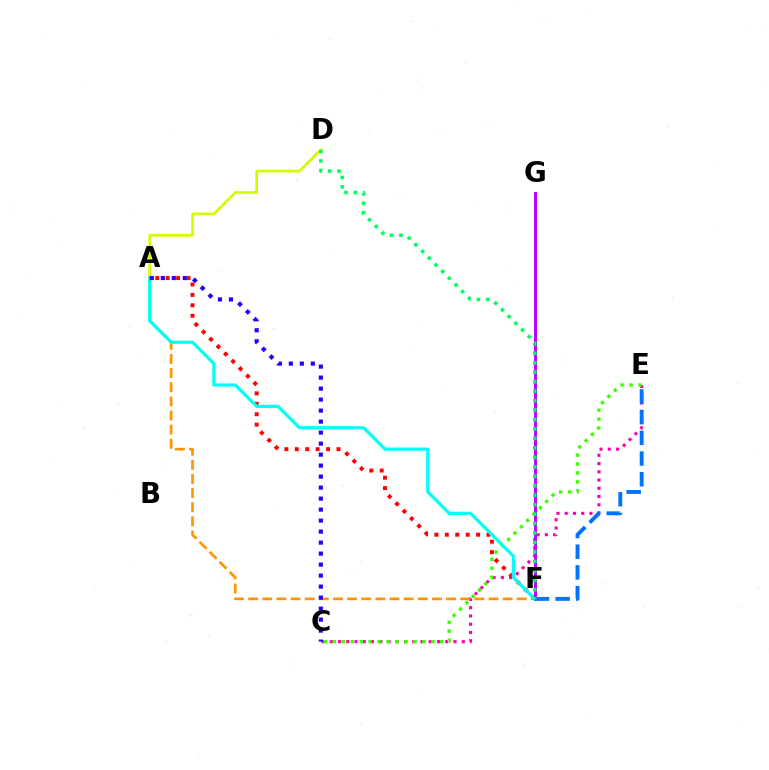{('C', 'E'): [{'color': '#ff00ac', 'line_style': 'dotted', 'thickness': 2.24}, {'color': '#3dff00', 'line_style': 'dotted', 'thickness': 2.43}], ('A', 'D'): [{'color': '#d1ff00', 'line_style': 'solid', 'thickness': 1.97}], ('F', 'G'): [{'color': '#b900ff', 'line_style': 'solid', 'thickness': 2.12}], ('A', 'F'): [{'color': '#ff0000', 'line_style': 'dotted', 'thickness': 2.83}, {'color': '#ff9400', 'line_style': 'dashed', 'thickness': 1.92}, {'color': '#00fff6', 'line_style': 'solid', 'thickness': 2.31}], ('E', 'F'): [{'color': '#0074ff', 'line_style': 'dashed', 'thickness': 2.81}], ('A', 'C'): [{'color': '#2500ff', 'line_style': 'dotted', 'thickness': 2.99}], ('D', 'F'): [{'color': '#00ff5c', 'line_style': 'dotted', 'thickness': 2.57}]}